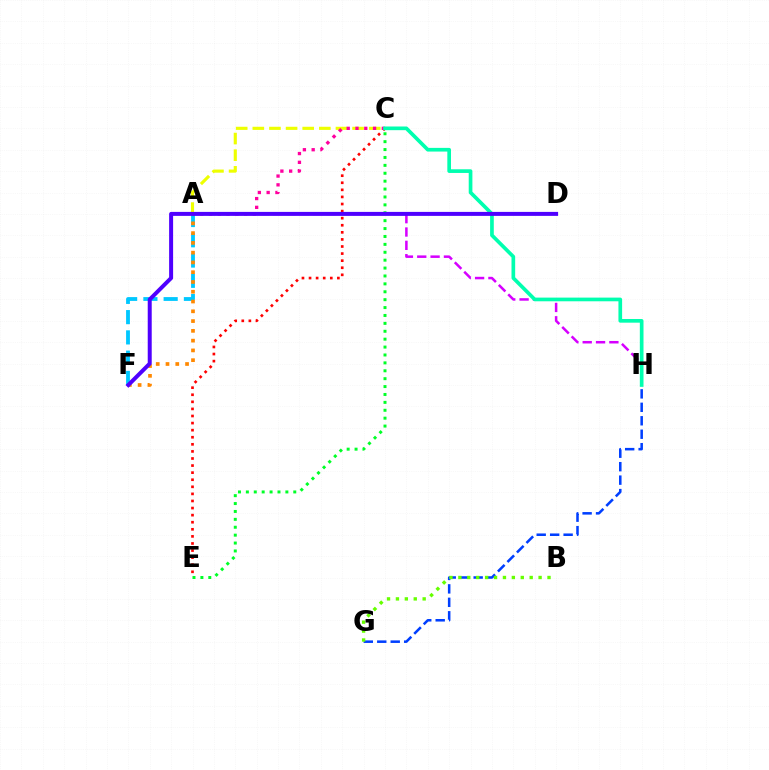{('A', 'C'): [{'color': '#eeff00', 'line_style': 'dashed', 'thickness': 2.26}, {'color': '#ff00a0', 'line_style': 'dotted', 'thickness': 2.39}], ('C', 'E'): [{'color': '#ff0000', 'line_style': 'dotted', 'thickness': 1.92}, {'color': '#00ff27', 'line_style': 'dotted', 'thickness': 2.15}], ('A', 'F'): [{'color': '#00c7ff', 'line_style': 'dashed', 'thickness': 2.75}, {'color': '#ff8800', 'line_style': 'dotted', 'thickness': 2.66}], ('G', 'H'): [{'color': '#003fff', 'line_style': 'dashed', 'thickness': 1.83}], ('A', 'H'): [{'color': '#d600ff', 'line_style': 'dashed', 'thickness': 1.81}], ('B', 'G'): [{'color': '#66ff00', 'line_style': 'dotted', 'thickness': 2.42}], ('C', 'H'): [{'color': '#00ffaf', 'line_style': 'solid', 'thickness': 2.65}], ('D', 'F'): [{'color': '#4f00ff', 'line_style': 'solid', 'thickness': 2.87}]}